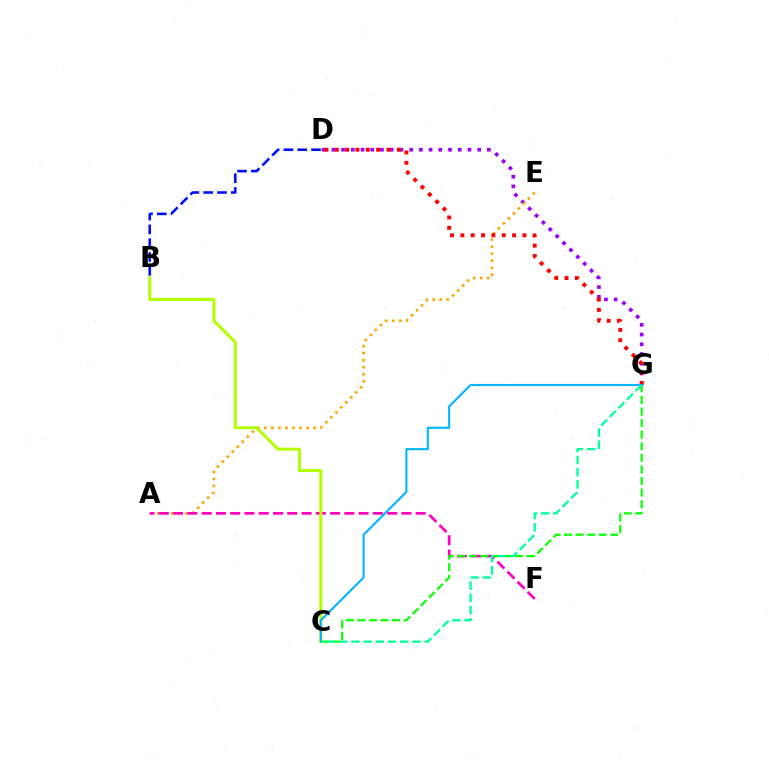{('D', 'G'): [{'color': '#9b00ff', 'line_style': 'dotted', 'thickness': 2.64}, {'color': '#ff0000', 'line_style': 'dotted', 'thickness': 2.81}], ('A', 'E'): [{'color': '#ffa500', 'line_style': 'dotted', 'thickness': 1.91}], ('A', 'F'): [{'color': '#ff00bd', 'line_style': 'dashed', 'thickness': 1.94}], ('B', 'D'): [{'color': '#0010ff', 'line_style': 'dashed', 'thickness': 1.88}], ('C', 'G'): [{'color': '#08ff00', 'line_style': 'dashed', 'thickness': 1.57}, {'color': '#00b5ff', 'line_style': 'solid', 'thickness': 1.51}, {'color': '#00ff9d', 'line_style': 'dashed', 'thickness': 1.66}], ('B', 'C'): [{'color': '#b3ff00', 'line_style': 'solid', 'thickness': 2.18}]}